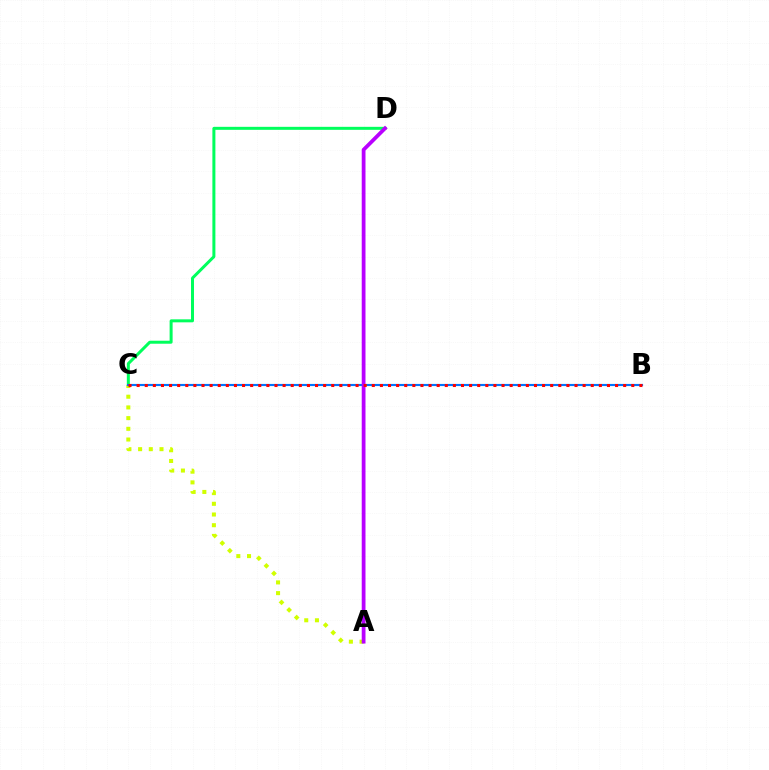{('C', 'D'): [{'color': '#00ff5c', 'line_style': 'solid', 'thickness': 2.16}], ('A', 'C'): [{'color': '#d1ff00', 'line_style': 'dotted', 'thickness': 2.91}], ('B', 'C'): [{'color': '#0074ff', 'line_style': 'solid', 'thickness': 1.54}, {'color': '#ff0000', 'line_style': 'dotted', 'thickness': 2.2}], ('A', 'D'): [{'color': '#b900ff', 'line_style': 'solid', 'thickness': 2.71}]}